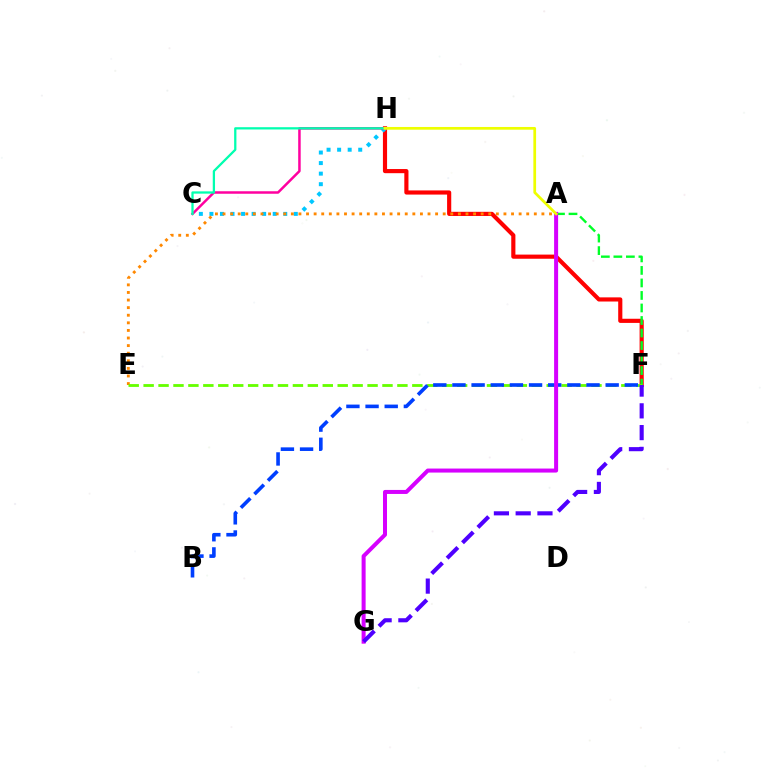{('F', 'H'): [{'color': '#ff0000', 'line_style': 'solid', 'thickness': 2.99}], ('A', 'F'): [{'color': '#00ff27', 'line_style': 'dashed', 'thickness': 1.7}], ('C', 'H'): [{'color': '#00c7ff', 'line_style': 'dotted', 'thickness': 2.87}, {'color': '#ff00a0', 'line_style': 'solid', 'thickness': 1.8}, {'color': '#00ffaf', 'line_style': 'solid', 'thickness': 1.63}], ('A', 'E'): [{'color': '#ff8800', 'line_style': 'dotted', 'thickness': 2.06}], ('E', 'F'): [{'color': '#66ff00', 'line_style': 'dashed', 'thickness': 2.03}], ('B', 'F'): [{'color': '#003fff', 'line_style': 'dashed', 'thickness': 2.6}], ('A', 'G'): [{'color': '#d600ff', 'line_style': 'solid', 'thickness': 2.89}], ('F', 'G'): [{'color': '#4f00ff', 'line_style': 'dashed', 'thickness': 2.96}], ('A', 'H'): [{'color': '#eeff00', 'line_style': 'solid', 'thickness': 1.97}]}